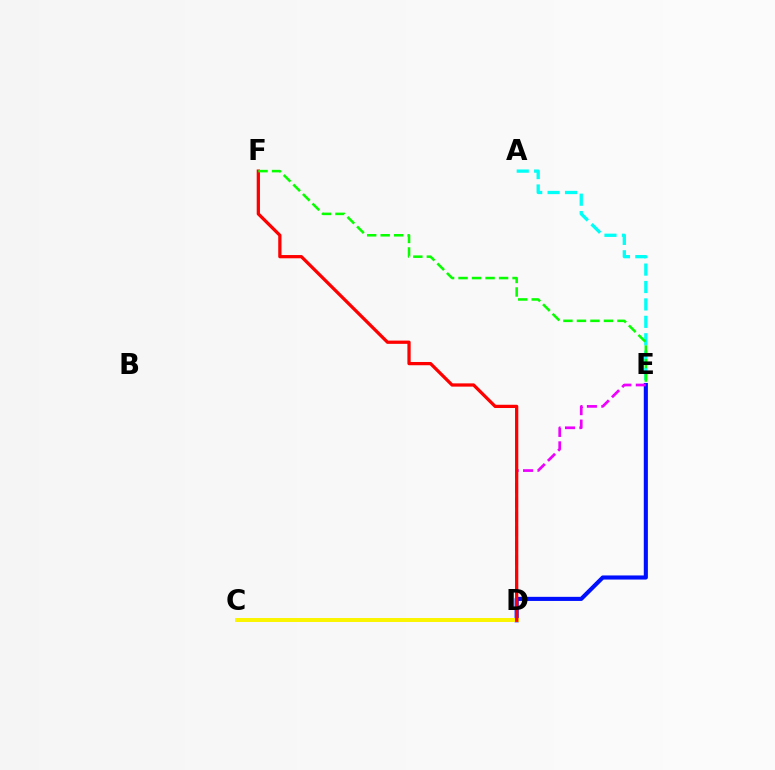{('D', 'E'): [{'color': '#0010ff', 'line_style': 'solid', 'thickness': 2.96}, {'color': '#ee00ff', 'line_style': 'dashed', 'thickness': 1.96}], ('A', 'E'): [{'color': '#00fff6', 'line_style': 'dashed', 'thickness': 2.37}], ('C', 'D'): [{'color': '#fcf500', 'line_style': 'solid', 'thickness': 2.85}], ('D', 'F'): [{'color': '#ff0000', 'line_style': 'solid', 'thickness': 2.35}], ('E', 'F'): [{'color': '#08ff00', 'line_style': 'dashed', 'thickness': 1.84}]}